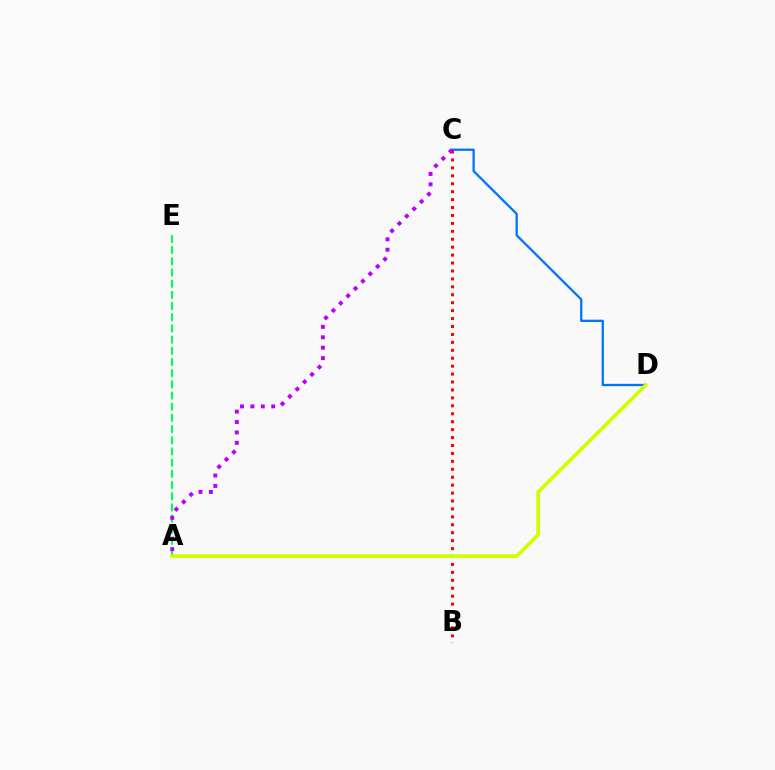{('C', 'D'): [{'color': '#0074ff', 'line_style': 'solid', 'thickness': 1.65}], ('B', 'C'): [{'color': '#ff0000', 'line_style': 'dotted', 'thickness': 2.16}], ('A', 'E'): [{'color': '#00ff5c', 'line_style': 'dashed', 'thickness': 1.52}], ('A', 'D'): [{'color': '#d1ff00', 'line_style': 'solid', 'thickness': 2.66}], ('A', 'C'): [{'color': '#b900ff', 'line_style': 'dotted', 'thickness': 2.83}]}